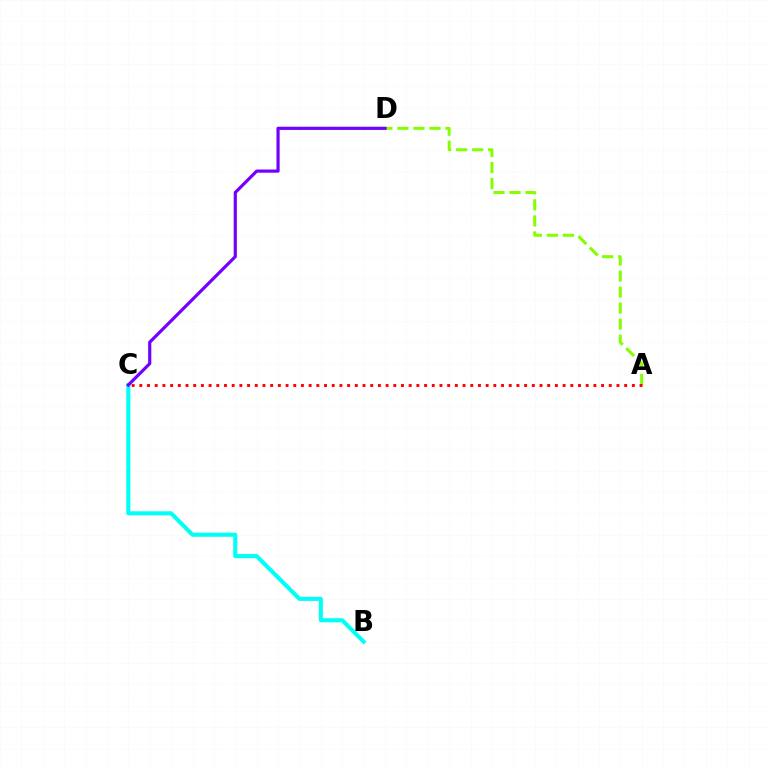{('A', 'D'): [{'color': '#84ff00', 'line_style': 'dashed', 'thickness': 2.18}], ('A', 'C'): [{'color': '#ff0000', 'line_style': 'dotted', 'thickness': 2.09}], ('B', 'C'): [{'color': '#00fff6', 'line_style': 'solid', 'thickness': 2.94}], ('C', 'D'): [{'color': '#7200ff', 'line_style': 'solid', 'thickness': 2.29}]}